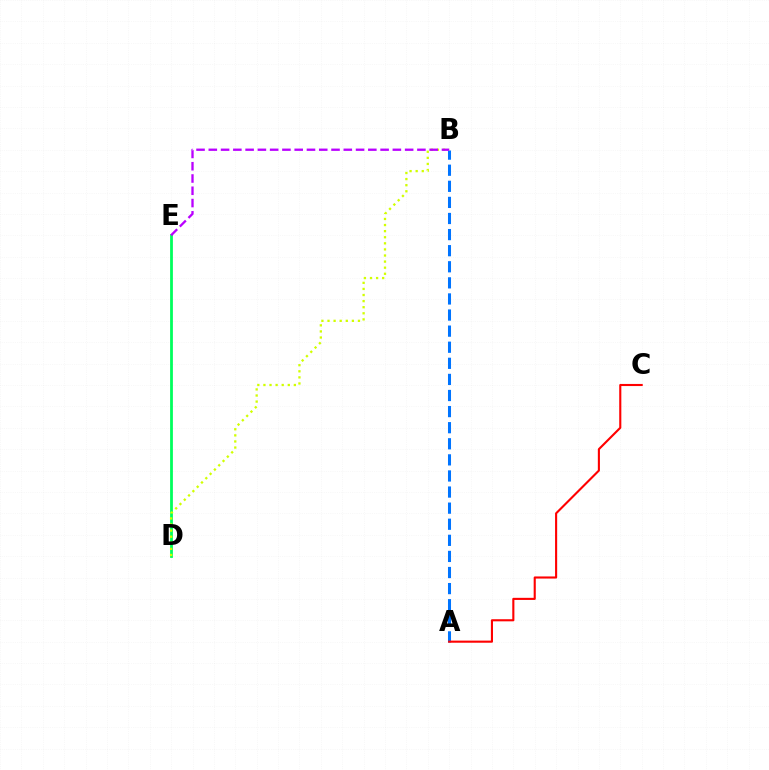{('A', 'B'): [{'color': '#0074ff', 'line_style': 'dashed', 'thickness': 2.19}], ('D', 'E'): [{'color': '#00ff5c', 'line_style': 'solid', 'thickness': 2.01}], ('B', 'D'): [{'color': '#d1ff00', 'line_style': 'dotted', 'thickness': 1.65}], ('B', 'E'): [{'color': '#b900ff', 'line_style': 'dashed', 'thickness': 1.67}], ('A', 'C'): [{'color': '#ff0000', 'line_style': 'solid', 'thickness': 1.52}]}